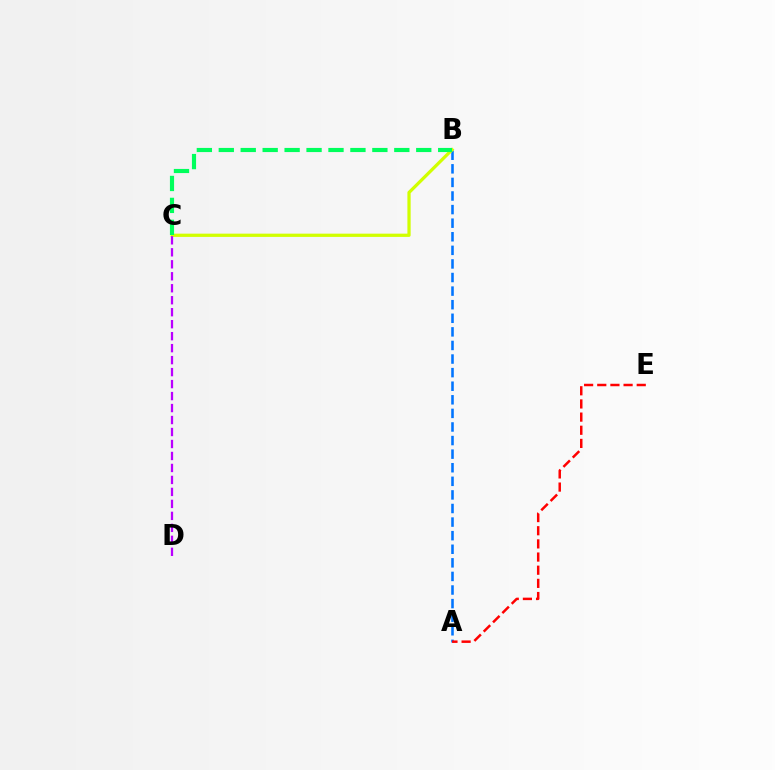{('A', 'B'): [{'color': '#0074ff', 'line_style': 'dashed', 'thickness': 1.85}], ('B', 'C'): [{'color': '#d1ff00', 'line_style': 'solid', 'thickness': 2.34}, {'color': '#00ff5c', 'line_style': 'dashed', 'thickness': 2.98}], ('C', 'D'): [{'color': '#b900ff', 'line_style': 'dashed', 'thickness': 1.63}], ('A', 'E'): [{'color': '#ff0000', 'line_style': 'dashed', 'thickness': 1.79}]}